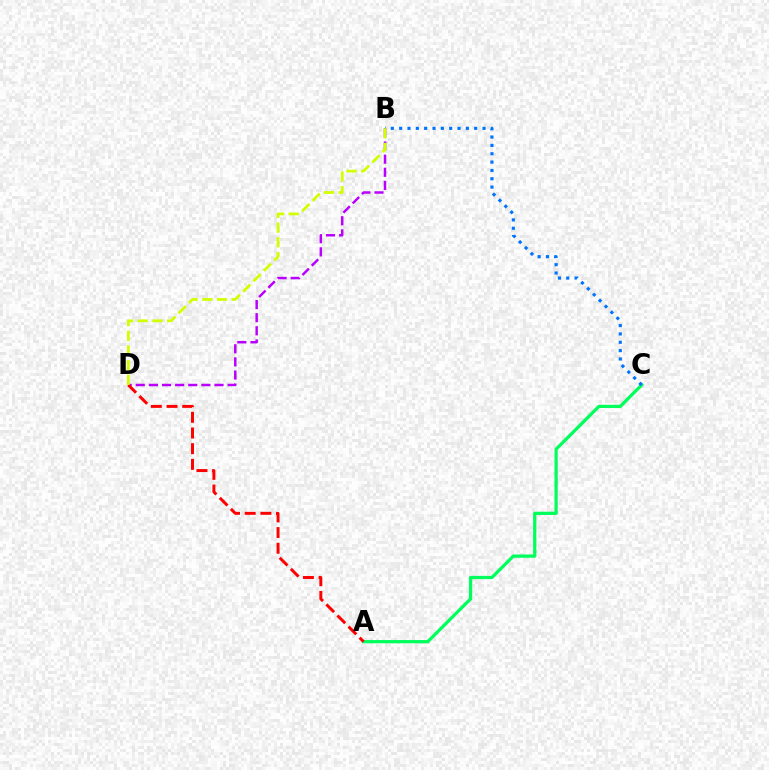{('A', 'C'): [{'color': '#00ff5c', 'line_style': 'solid', 'thickness': 2.33}], ('B', 'D'): [{'color': '#b900ff', 'line_style': 'dashed', 'thickness': 1.78}, {'color': '#d1ff00', 'line_style': 'dashed', 'thickness': 2.0}], ('A', 'D'): [{'color': '#ff0000', 'line_style': 'dashed', 'thickness': 2.13}], ('B', 'C'): [{'color': '#0074ff', 'line_style': 'dotted', 'thickness': 2.26}]}